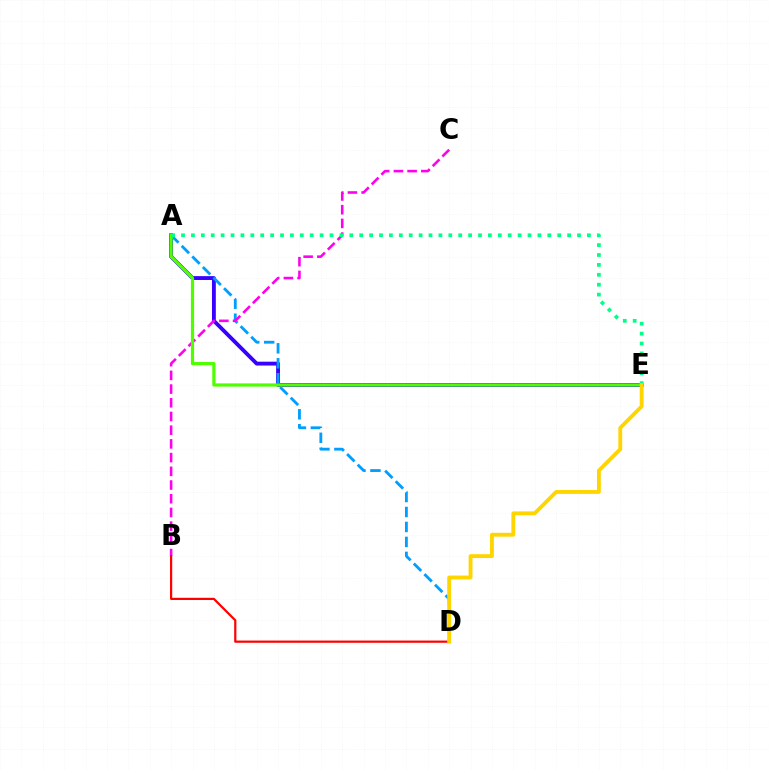{('A', 'E'): [{'color': '#3700ff', 'line_style': 'solid', 'thickness': 2.77}, {'color': '#4fff00', 'line_style': 'solid', 'thickness': 2.31}, {'color': '#00ff86', 'line_style': 'dotted', 'thickness': 2.69}], ('A', 'D'): [{'color': '#009eff', 'line_style': 'dashed', 'thickness': 2.03}], ('B', 'C'): [{'color': '#ff00ed', 'line_style': 'dashed', 'thickness': 1.86}], ('B', 'D'): [{'color': '#ff0000', 'line_style': 'solid', 'thickness': 1.59}], ('D', 'E'): [{'color': '#ffd500', 'line_style': 'solid', 'thickness': 2.78}]}